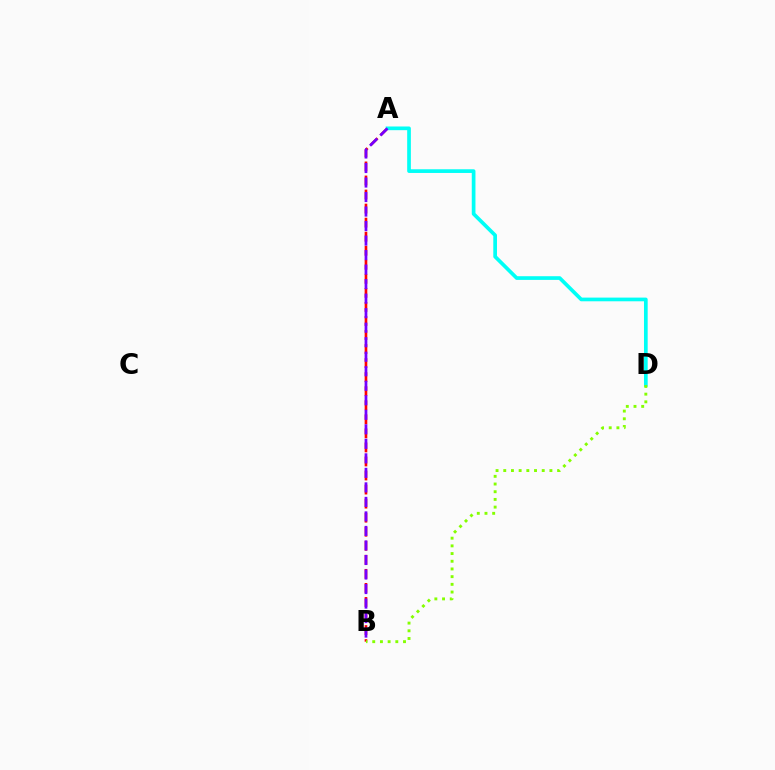{('A', 'B'): [{'color': '#ff0000', 'line_style': 'dashed', 'thickness': 1.91}, {'color': '#7200ff', 'line_style': 'dashed', 'thickness': 1.97}], ('A', 'D'): [{'color': '#00fff6', 'line_style': 'solid', 'thickness': 2.66}], ('B', 'D'): [{'color': '#84ff00', 'line_style': 'dotted', 'thickness': 2.09}]}